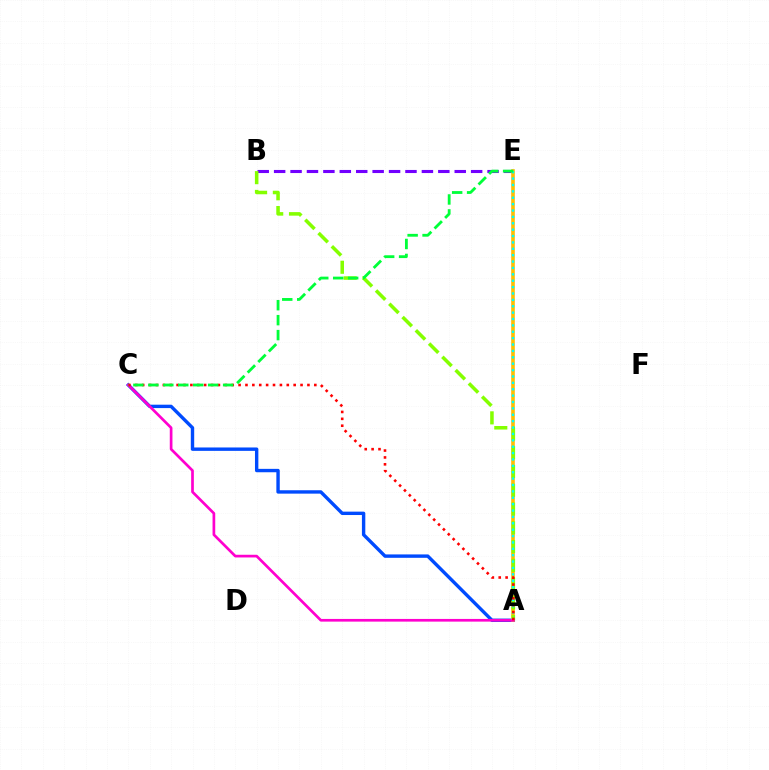{('B', 'E'): [{'color': '#7200ff', 'line_style': 'dashed', 'thickness': 2.23}], ('A', 'C'): [{'color': '#004bff', 'line_style': 'solid', 'thickness': 2.44}, {'color': '#ff00cf', 'line_style': 'solid', 'thickness': 1.94}, {'color': '#ff0000', 'line_style': 'dotted', 'thickness': 1.87}], ('A', 'E'): [{'color': '#ffbd00', 'line_style': 'solid', 'thickness': 2.61}, {'color': '#00fff6', 'line_style': 'dotted', 'thickness': 1.73}], ('A', 'B'): [{'color': '#84ff00', 'line_style': 'dashed', 'thickness': 2.55}], ('C', 'E'): [{'color': '#00ff39', 'line_style': 'dashed', 'thickness': 2.03}]}